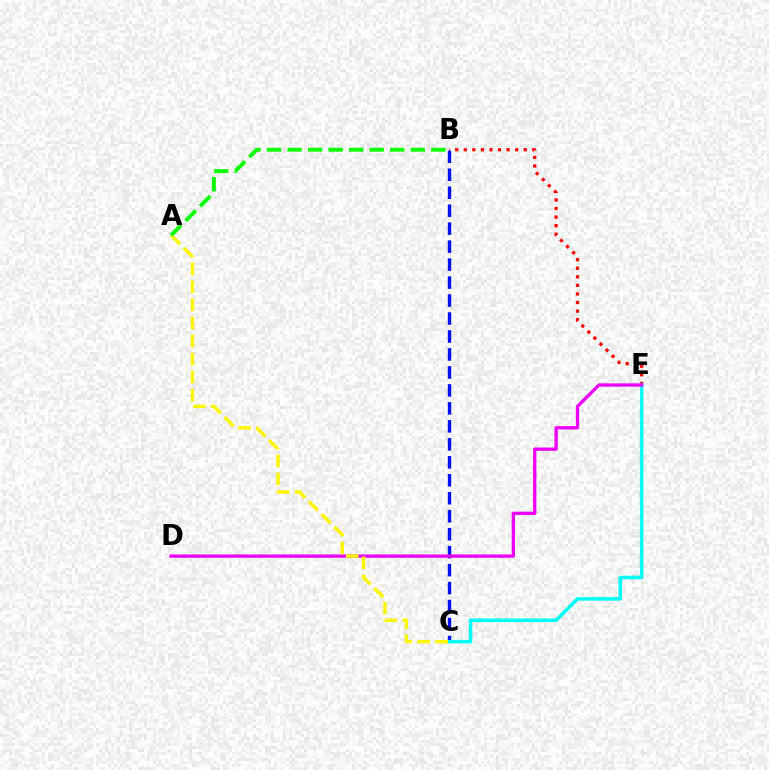{('B', 'E'): [{'color': '#ff0000', 'line_style': 'dotted', 'thickness': 2.33}], ('B', 'C'): [{'color': '#0010ff', 'line_style': 'dashed', 'thickness': 2.44}], ('C', 'E'): [{'color': '#00fff6', 'line_style': 'solid', 'thickness': 2.54}], ('D', 'E'): [{'color': '#ee00ff', 'line_style': 'solid', 'thickness': 2.38}], ('A', 'C'): [{'color': '#fcf500', 'line_style': 'dashed', 'thickness': 2.45}], ('A', 'B'): [{'color': '#08ff00', 'line_style': 'dashed', 'thickness': 2.79}]}